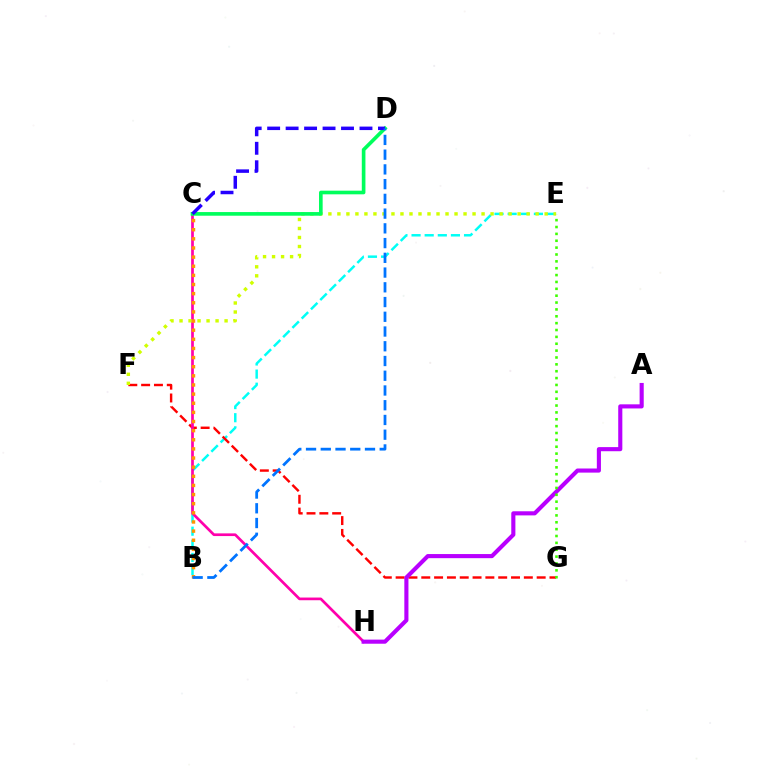{('B', 'E'): [{'color': '#00fff6', 'line_style': 'dashed', 'thickness': 1.78}], ('F', 'G'): [{'color': '#ff0000', 'line_style': 'dashed', 'thickness': 1.74}], ('C', 'H'): [{'color': '#ff00ac', 'line_style': 'solid', 'thickness': 1.94}], ('E', 'F'): [{'color': '#d1ff00', 'line_style': 'dotted', 'thickness': 2.45}], ('B', 'C'): [{'color': '#ff9400', 'line_style': 'dotted', 'thickness': 2.48}], ('C', 'D'): [{'color': '#00ff5c', 'line_style': 'solid', 'thickness': 2.62}, {'color': '#2500ff', 'line_style': 'dashed', 'thickness': 2.51}], ('A', 'H'): [{'color': '#b900ff', 'line_style': 'solid', 'thickness': 2.96}], ('E', 'G'): [{'color': '#3dff00', 'line_style': 'dotted', 'thickness': 1.87}], ('B', 'D'): [{'color': '#0074ff', 'line_style': 'dashed', 'thickness': 2.0}]}